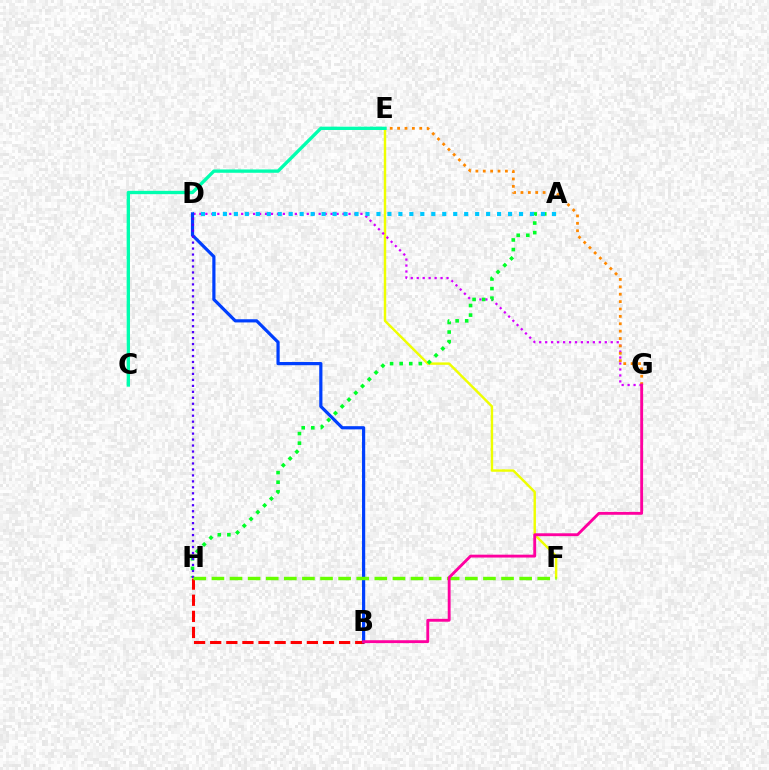{('E', 'F'): [{'color': '#eeff00', 'line_style': 'solid', 'thickness': 1.75}], ('D', 'G'): [{'color': '#d600ff', 'line_style': 'dotted', 'thickness': 1.62}], ('A', 'H'): [{'color': '#00ff27', 'line_style': 'dotted', 'thickness': 2.6}], ('E', 'G'): [{'color': '#ff8800', 'line_style': 'dotted', 'thickness': 2.01}], ('C', 'E'): [{'color': '#00ffaf', 'line_style': 'solid', 'thickness': 2.4}], ('A', 'D'): [{'color': '#00c7ff', 'line_style': 'dotted', 'thickness': 2.98}], ('B', 'H'): [{'color': '#ff0000', 'line_style': 'dashed', 'thickness': 2.19}], ('B', 'D'): [{'color': '#003fff', 'line_style': 'solid', 'thickness': 2.3}], ('D', 'H'): [{'color': '#4f00ff', 'line_style': 'dotted', 'thickness': 1.62}], ('F', 'H'): [{'color': '#66ff00', 'line_style': 'dashed', 'thickness': 2.46}], ('B', 'G'): [{'color': '#ff00a0', 'line_style': 'solid', 'thickness': 2.07}]}